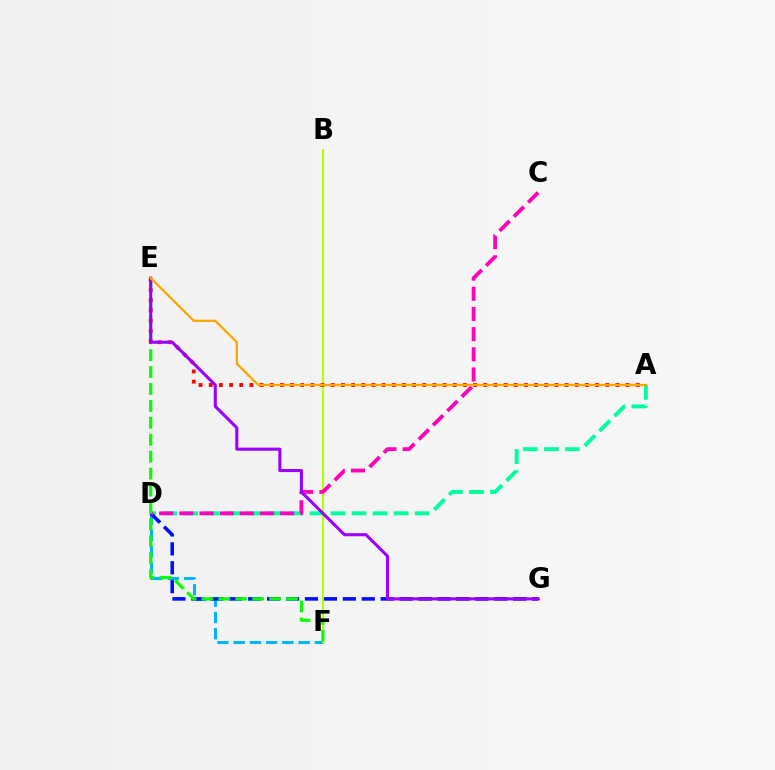{('A', 'D'): [{'color': '#00ff9d', 'line_style': 'dashed', 'thickness': 2.86}], ('D', 'F'): [{'color': '#00b5ff', 'line_style': 'dashed', 'thickness': 2.21}], ('D', 'G'): [{'color': '#0010ff', 'line_style': 'dashed', 'thickness': 2.57}], ('B', 'F'): [{'color': '#b3ff00', 'line_style': 'solid', 'thickness': 1.51}], ('C', 'D'): [{'color': '#ff00bd', 'line_style': 'dashed', 'thickness': 2.74}], ('E', 'F'): [{'color': '#08ff00', 'line_style': 'dashed', 'thickness': 2.3}], ('A', 'E'): [{'color': '#ff0000', 'line_style': 'dotted', 'thickness': 2.76}, {'color': '#ffa500', 'line_style': 'solid', 'thickness': 1.66}], ('E', 'G'): [{'color': '#9b00ff', 'line_style': 'solid', 'thickness': 2.21}]}